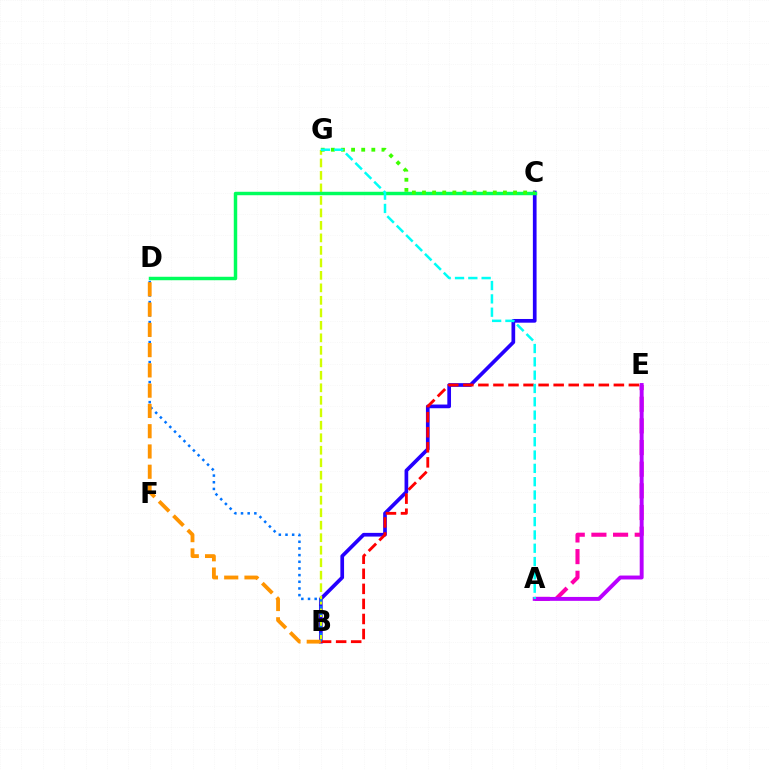{('A', 'E'): [{'color': '#ff00ac', 'line_style': 'dashed', 'thickness': 2.94}, {'color': '#b900ff', 'line_style': 'solid', 'thickness': 2.82}], ('B', 'C'): [{'color': '#2500ff', 'line_style': 'solid', 'thickness': 2.66}], ('B', 'G'): [{'color': '#d1ff00', 'line_style': 'dashed', 'thickness': 1.7}], ('C', 'D'): [{'color': '#00ff5c', 'line_style': 'solid', 'thickness': 2.49}], ('B', 'E'): [{'color': '#ff0000', 'line_style': 'dashed', 'thickness': 2.05}], ('C', 'G'): [{'color': '#3dff00', 'line_style': 'dotted', 'thickness': 2.75}], ('B', 'D'): [{'color': '#0074ff', 'line_style': 'dotted', 'thickness': 1.81}, {'color': '#ff9400', 'line_style': 'dashed', 'thickness': 2.75}], ('A', 'G'): [{'color': '#00fff6', 'line_style': 'dashed', 'thickness': 1.81}]}